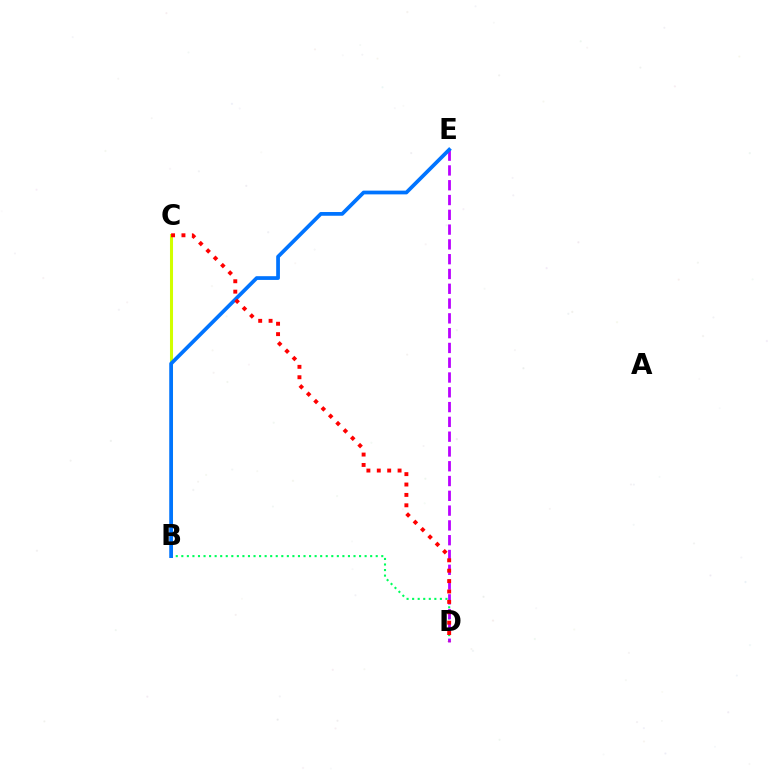{('B', 'D'): [{'color': '#00ff5c', 'line_style': 'dotted', 'thickness': 1.51}], ('D', 'E'): [{'color': '#b900ff', 'line_style': 'dashed', 'thickness': 2.01}], ('B', 'C'): [{'color': '#d1ff00', 'line_style': 'solid', 'thickness': 2.19}], ('B', 'E'): [{'color': '#0074ff', 'line_style': 'solid', 'thickness': 2.69}], ('C', 'D'): [{'color': '#ff0000', 'line_style': 'dotted', 'thickness': 2.82}]}